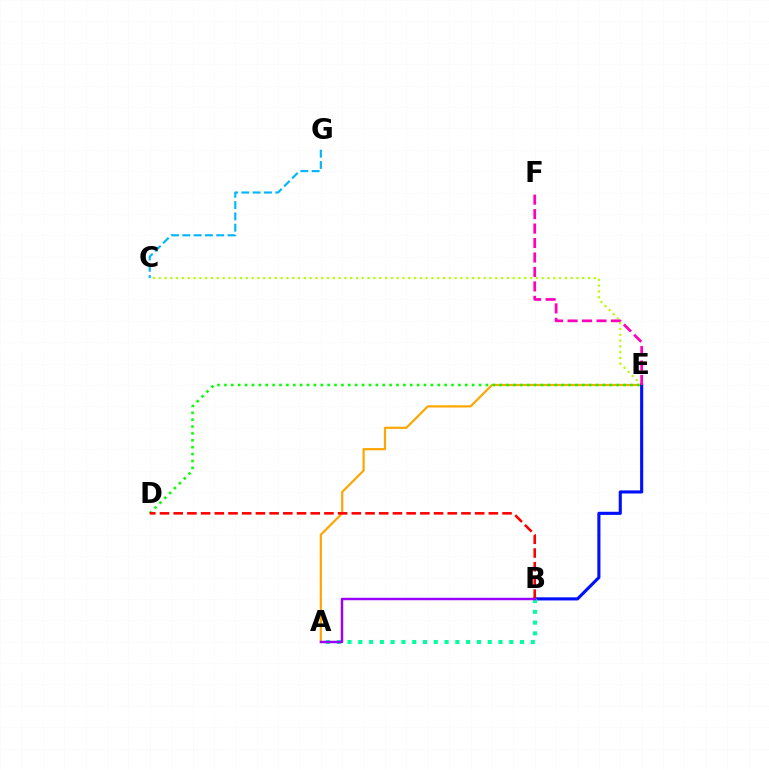{('A', 'E'): [{'color': '#ffa500', 'line_style': 'solid', 'thickness': 1.58}], ('D', 'E'): [{'color': '#08ff00', 'line_style': 'dotted', 'thickness': 1.87}], ('C', 'E'): [{'color': '#b3ff00', 'line_style': 'dotted', 'thickness': 1.58}], ('B', 'E'): [{'color': '#0010ff', 'line_style': 'solid', 'thickness': 2.24}], ('B', 'D'): [{'color': '#ff0000', 'line_style': 'dashed', 'thickness': 1.86}], ('A', 'B'): [{'color': '#00ff9d', 'line_style': 'dotted', 'thickness': 2.93}, {'color': '#9b00ff', 'line_style': 'solid', 'thickness': 1.78}], ('C', 'G'): [{'color': '#00b5ff', 'line_style': 'dashed', 'thickness': 1.54}], ('E', 'F'): [{'color': '#ff00bd', 'line_style': 'dashed', 'thickness': 1.96}]}